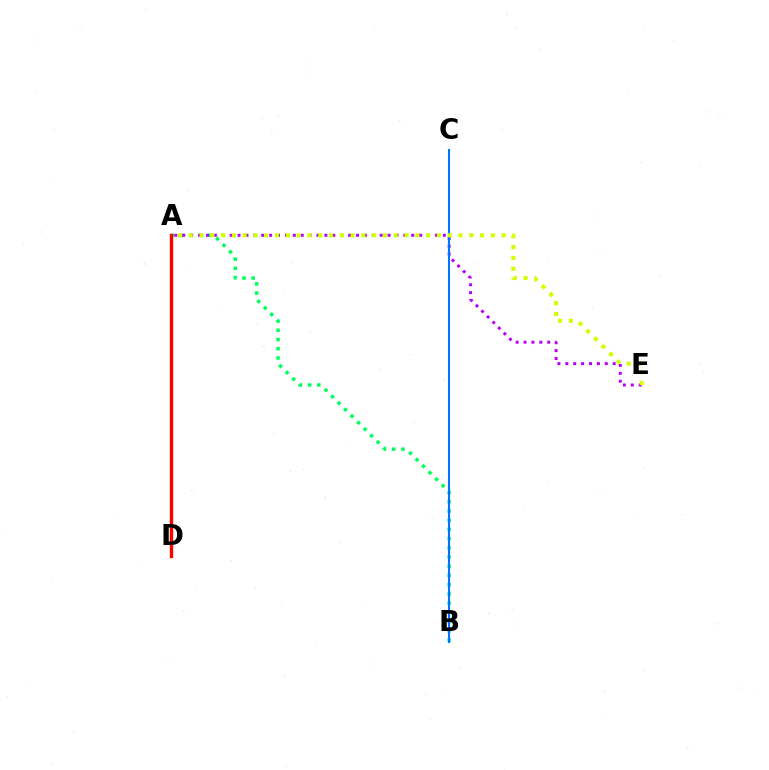{('A', 'B'): [{'color': '#00ff5c', 'line_style': 'dotted', 'thickness': 2.5}], ('A', 'D'): [{'color': '#ff0000', 'line_style': 'solid', 'thickness': 2.42}], ('A', 'E'): [{'color': '#b900ff', 'line_style': 'dotted', 'thickness': 2.15}, {'color': '#d1ff00', 'line_style': 'dotted', 'thickness': 2.93}], ('B', 'C'): [{'color': '#0074ff', 'line_style': 'solid', 'thickness': 1.51}]}